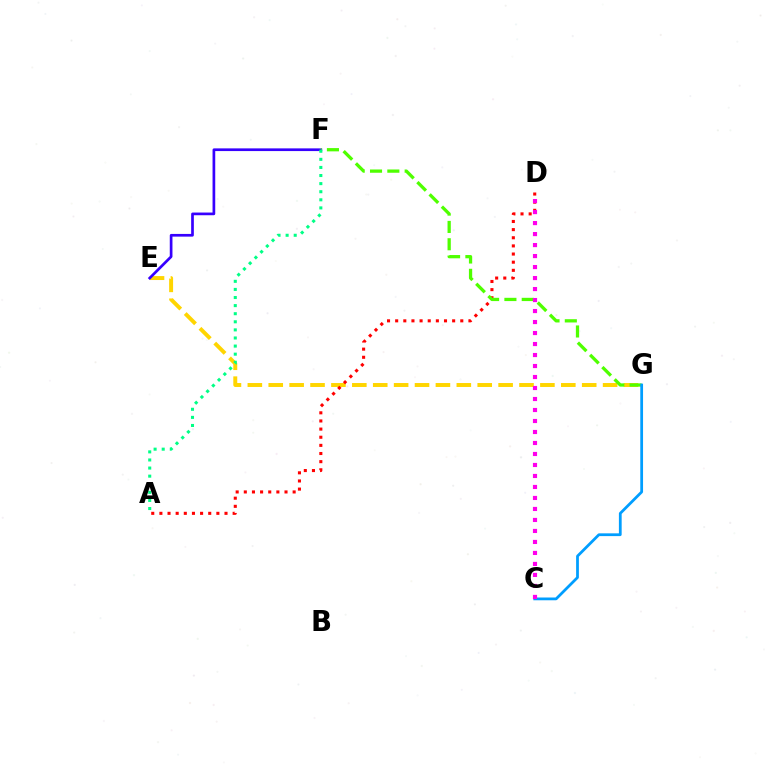{('E', 'G'): [{'color': '#ffd500', 'line_style': 'dashed', 'thickness': 2.84}], ('E', 'F'): [{'color': '#3700ff', 'line_style': 'solid', 'thickness': 1.94}], ('A', 'D'): [{'color': '#ff0000', 'line_style': 'dotted', 'thickness': 2.21}], ('F', 'G'): [{'color': '#4fff00', 'line_style': 'dashed', 'thickness': 2.35}], ('C', 'G'): [{'color': '#009eff', 'line_style': 'solid', 'thickness': 1.99}], ('C', 'D'): [{'color': '#ff00ed', 'line_style': 'dotted', 'thickness': 2.99}], ('A', 'F'): [{'color': '#00ff86', 'line_style': 'dotted', 'thickness': 2.2}]}